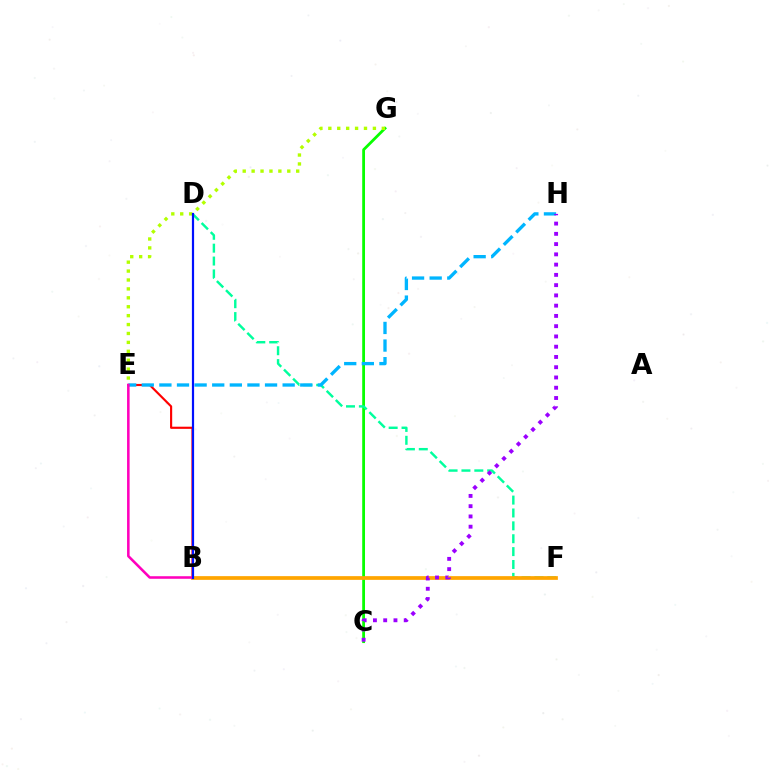{('C', 'G'): [{'color': '#08ff00', 'line_style': 'solid', 'thickness': 2.01}], ('D', 'F'): [{'color': '#00ff9d', 'line_style': 'dashed', 'thickness': 1.75}], ('B', 'E'): [{'color': '#ff0000', 'line_style': 'solid', 'thickness': 1.55}, {'color': '#ff00bd', 'line_style': 'solid', 'thickness': 1.84}], ('E', 'G'): [{'color': '#b3ff00', 'line_style': 'dotted', 'thickness': 2.42}], ('B', 'F'): [{'color': '#ffa500', 'line_style': 'solid', 'thickness': 2.68}], ('E', 'H'): [{'color': '#00b5ff', 'line_style': 'dashed', 'thickness': 2.39}], ('B', 'D'): [{'color': '#0010ff', 'line_style': 'solid', 'thickness': 1.58}], ('C', 'H'): [{'color': '#9b00ff', 'line_style': 'dotted', 'thickness': 2.79}]}